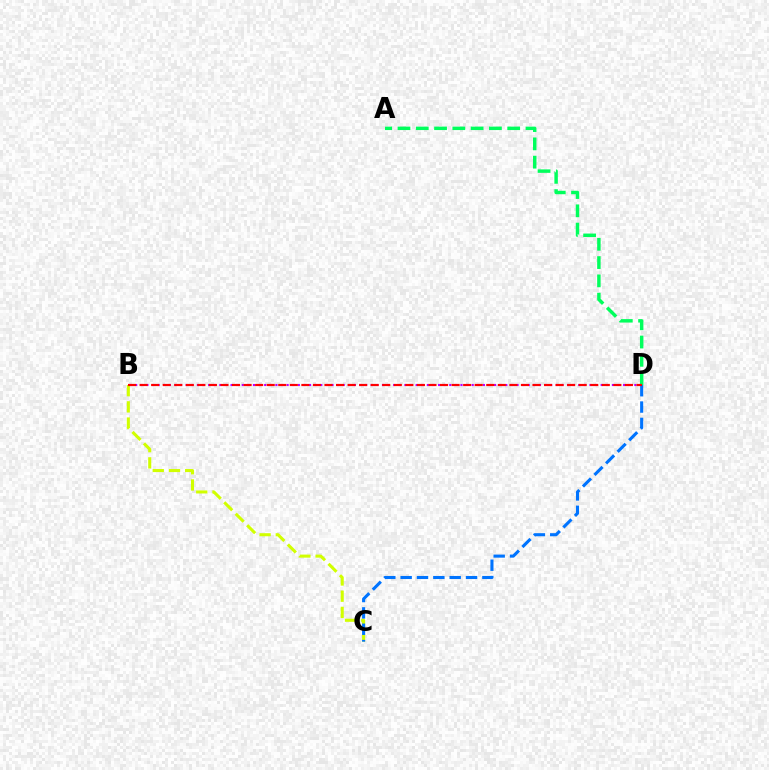{('A', 'D'): [{'color': '#00ff5c', 'line_style': 'dashed', 'thickness': 2.48}], ('B', 'C'): [{'color': '#d1ff00', 'line_style': 'dashed', 'thickness': 2.2}], ('B', 'D'): [{'color': '#b900ff', 'line_style': 'dotted', 'thickness': 1.52}, {'color': '#ff0000', 'line_style': 'dashed', 'thickness': 1.57}], ('C', 'D'): [{'color': '#0074ff', 'line_style': 'dashed', 'thickness': 2.22}]}